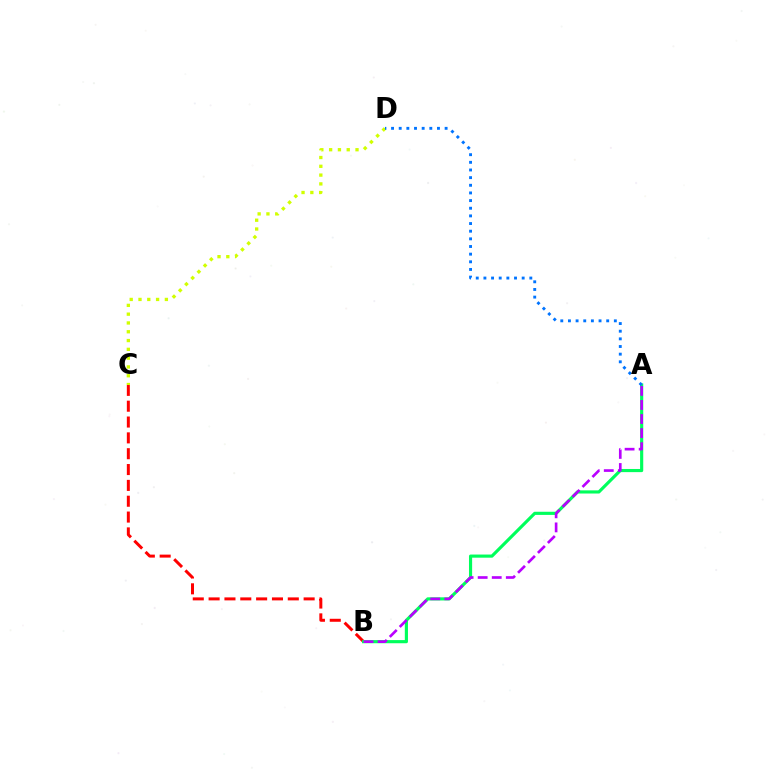{('C', 'D'): [{'color': '#d1ff00', 'line_style': 'dotted', 'thickness': 2.39}], ('B', 'C'): [{'color': '#ff0000', 'line_style': 'dashed', 'thickness': 2.15}], ('A', 'B'): [{'color': '#00ff5c', 'line_style': 'solid', 'thickness': 2.27}, {'color': '#b900ff', 'line_style': 'dashed', 'thickness': 1.91}], ('A', 'D'): [{'color': '#0074ff', 'line_style': 'dotted', 'thickness': 2.08}]}